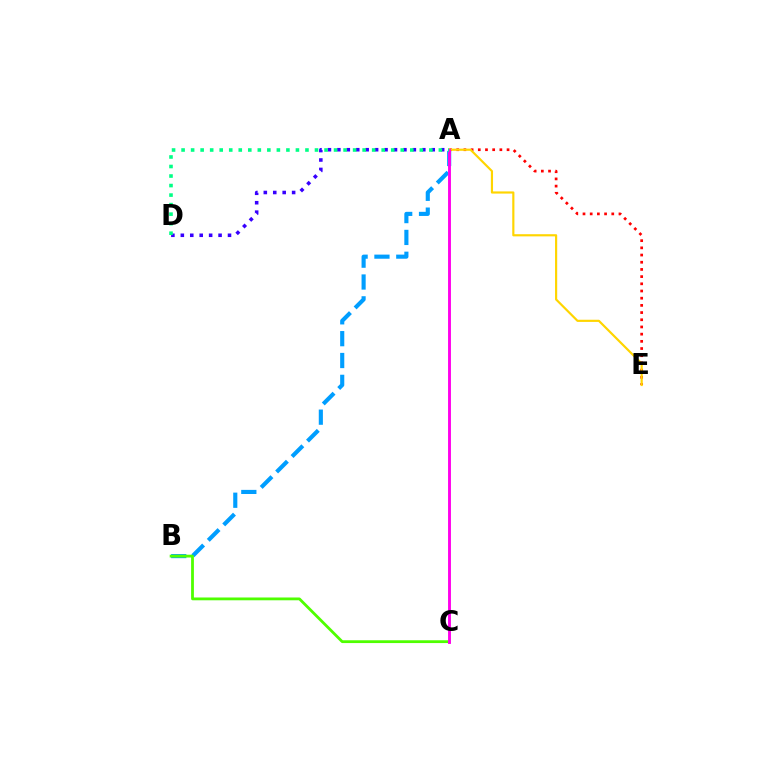{('A', 'B'): [{'color': '#009eff', 'line_style': 'dashed', 'thickness': 2.97}], ('B', 'C'): [{'color': '#4fff00', 'line_style': 'solid', 'thickness': 2.01}], ('A', 'E'): [{'color': '#ff0000', 'line_style': 'dotted', 'thickness': 1.95}, {'color': '#ffd500', 'line_style': 'solid', 'thickness': 1.56}], ('A', 'D'): [{'color': '#3700ff', 'line_style': 'dotted', 'thickness': 2.56}, {'color': '#00ff86', 'line_style': 'dotted', 'thickness': 2.59}], ('A', 'C'): [{'color': '#ff00ed', 'line_style': 'solid', 'thickness': 2.09}]}